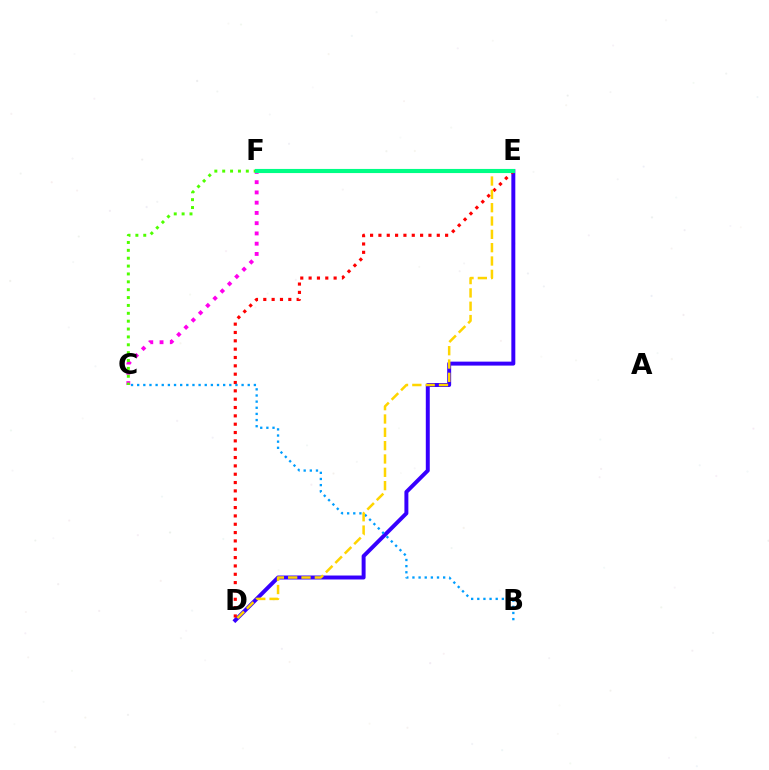{('D', 'E'): [{'color': '#3700ff', 'line_style': 'solid', 'thickness': 2.85}, {'color': '#ff0000', 'line_style': 'dotted', 'thickness': 2.27}, {'color': '#ffd500', 'line_style': 'dashed', 'thickness': 1.81}], ('C', 'F'): [{'color': '#ff00ed', 'line_style': 'dotted', 'thickness': 2.79}, {'color': '#4fff00', 'line_style': 'dotted', 'thickness': 2.14}], ('B', 'C'): [{'color': '#009eff', 'line_style': 'dotted', 'thickness': 1.67}], ('E', 'F'): [{'color': '#00ff86', 'line_style': 'solid', 'thickness': 2.96}]}